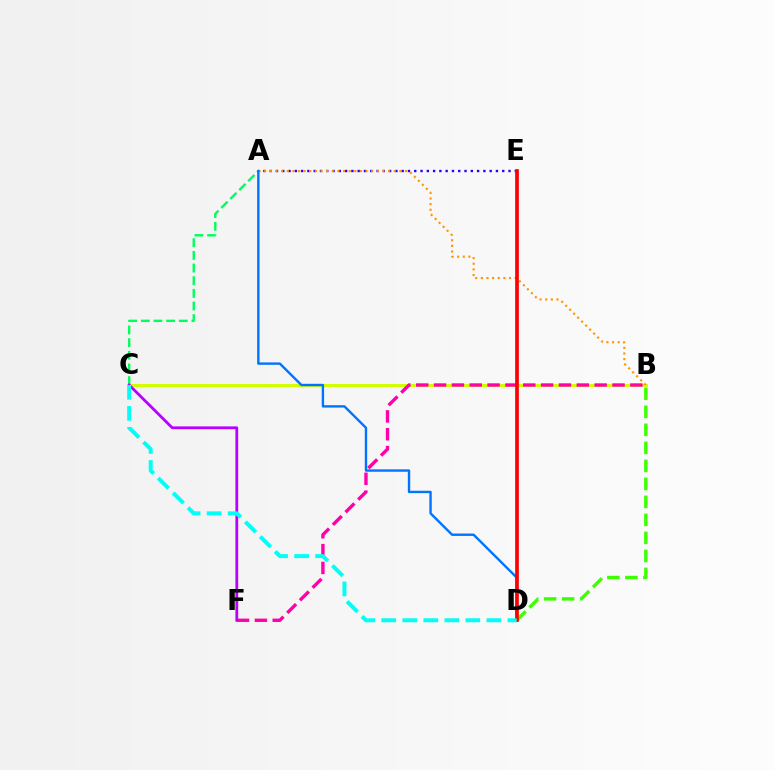{('A', 'C'): [{'color': '#00ff5c', 'line_style': 'dashed', 'thickness': 1.72}], ('B', 'C'): [{'color': '#d1ff00', 'line_style': 'solid', 'thickness': 2.14}], ('B', 'F'): [{'color': '#ff00ac', 'line_style': 'dashed', 'thickness': 2.42}], ('B', 'D'): [{'color': '#3dff00', 'line_style': 'dashed', 'thickness': 2.45}], ('A', 'E'): [{'color': '#2500ff', 'line_style': 'dotted', 'thickness': 1.71}], ('A', 'B'): [{'color': '#ff9400', 'line_style': 'dotted', 'thickness': 1.53}], ('A', 'D'): [{'color': '#0074ff', 'line_style': 'solid', 'thickness': 1.72}], ('D', 'E'): [{'color': '#ff0000', 'line_style': 'solid', 'thickness': 2.65}], ('C', 'F'): [{'color': '#b900ff', 'line_style': 'solid', 'thickness': 2.01}], ('C', 'D'): [{'color': '#00fff6', 'line_style': 'dashed', 'thickness': 2.86}]}